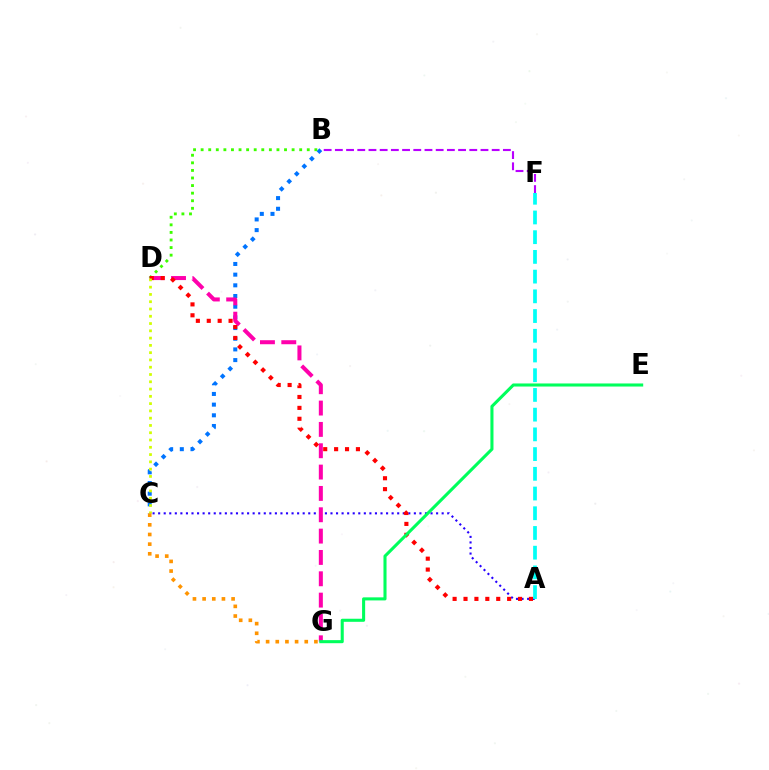{('B', 'C'): [{'color': '#0074ff', 'line_style': 'dotted', 'thickness': 2.9}], ('A', 'C'): [{'color': '#2500ff', 'line_style': 'dotted', 'thickness': 1.51}], ('B', 'D'): [{'color': '#3dff00', 'line_style': 'dotted', 'thickness': 2.06}], ('D', 'G'): [{'color': '#ff00ac', 'line_style': 'dashed', 'thickness': 2.9}], ('A', 'D'): [{'color': '#ff0000', 'line_style': 'dotted', 'thickness': 2.96}], ('C', 'D'): [{'color': '#d1ff00', 'line_style': 'dotted', 'thickness': 1.98}], ('B', 'F'): [{'color': '#b900ff', 'line_style': 'dashed', 'thickness': 1.52}], ('E', 'G'): [{'color': '#00ff5c', 'line_style': 'solid', 'thickness': 2.21}], ('C', 'G'): [{'color': '#ff9400', 'line_style': 'dotted', 'thickness': 2.62}], ('A', 'F'): [{'color': '#00fff6', 'line_style': 'dashed', 'thickness': 2.68}]}